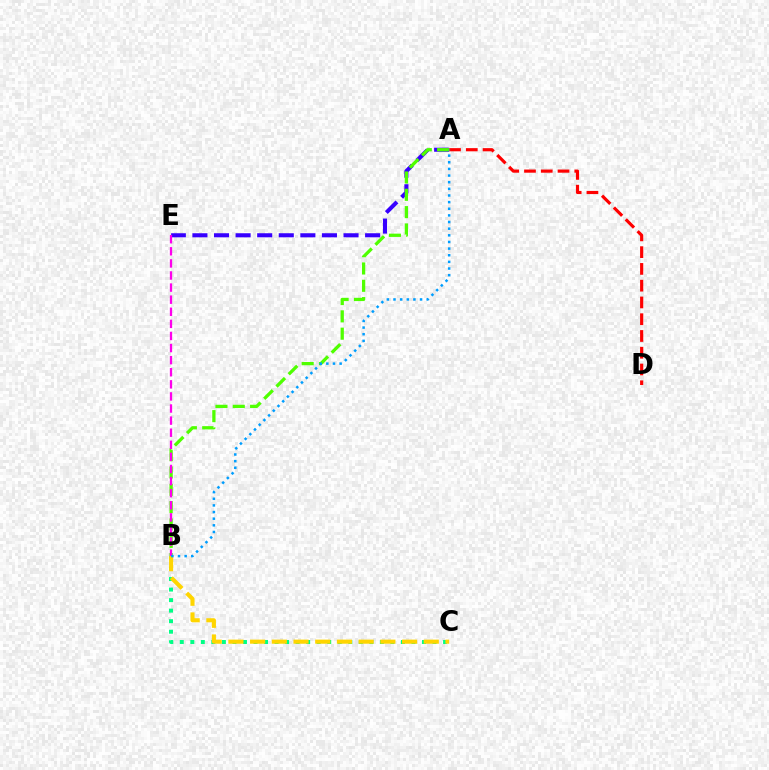{('A', 'E'): [{'color': '#3700ff', 'line_style': 'dashed', 'thickness': 2.93}], ('A', 'D'): [{'color': '#ff0000', 'line_style': 'dashed', 'thickness': 2.28}], ('A', 'B'): [{'color': '#4fff00', 'line_style': 'dashed', 'thickness': 2.35}, {'color': '#009eff', 'line_style': 'dotted', 'thickness': 1.8}], ('B', 'C'): [{'color': '#00ff86', 'line_style': 'dotted', 'thickness': 2.86}, {'color': '#ffd500', 'line_style': 'dashed', 'thickness': 2.95}], ('B', 'E'): [{'color': '#ff00ed', 'line_style': 'dashed', 'thickness': 1.64}]}